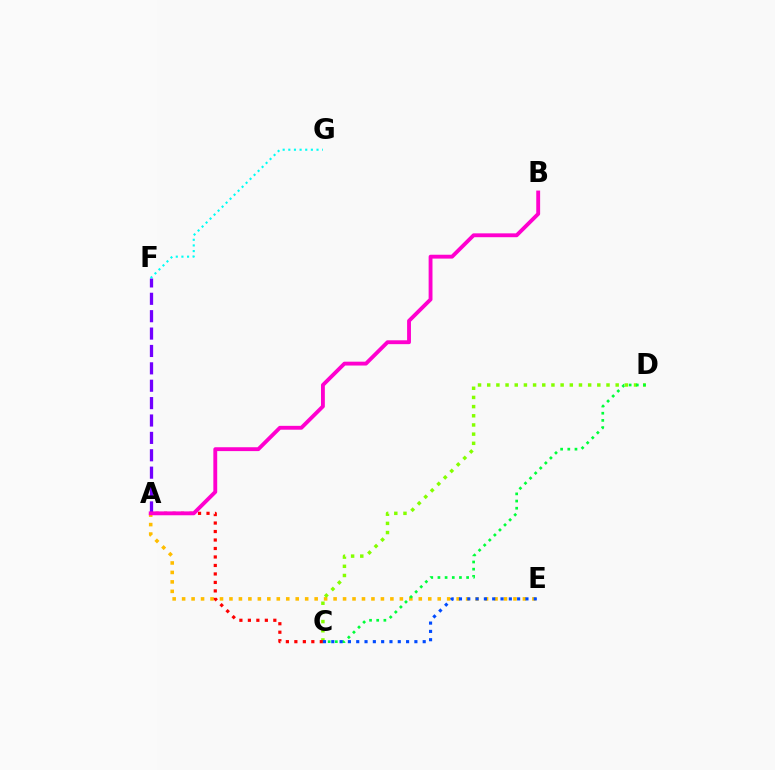{('A', 'E'): [{'color': '#ffbd00', 'line_style': 'dotted', 'thickness': 2.57}], ('A', 'F'): [{'color': '#7200ff', 'line_style': 'dashed', 'thickness': 2.36}], ('C', 'D'): [{'color': '#84ff00', 'line_style': 'dotted', 'thickness': 2.49}, {'color': '#00ff39', 'line_style': 'dotted', 'thickness': 1.95}], ('A', 'C'): [{'color': '#ff0000', 'line_style': 'dotted', 'thickness': 2.3}], ('C', 'E'): [{'color': '#004bff', 'line_style': 'dotted', 'thickness': 2.26}], ('F', 'G'): [{'color': '#00fff6', 'line_style': 'dotted', 'thickness': 1.53}], ('A', 'B'): [{'color': '#ff00cf', 'line_style': 'solid', 'thickness': 2.78}]}